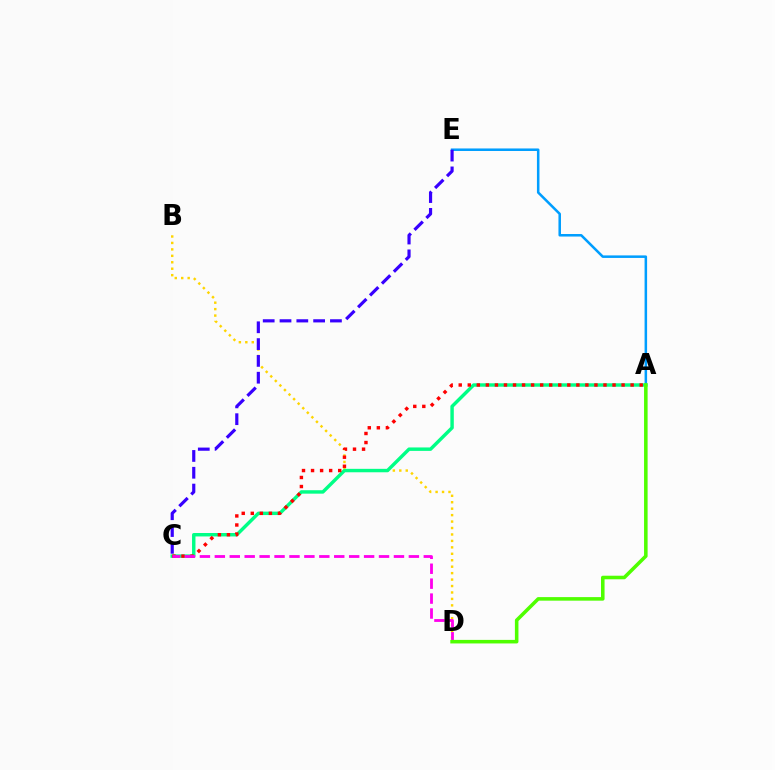{('A', 'E'): [{'color': '#009eff', 'line_style': 'solid', 'thickness': 1.82}], ('B', 'D'): [{'color': '#ffd500', 'line_style': 'dotted', 'thickness': 1.75}], ('A', 'C'): [{'color': '#00ff86', 'line_style': 'solid', 'thickness': 2.47}, {'color': '#ff0000', 'line_style': 'dotted', 'thickness': 2.46}], ('C', 'D'): [{'color': '#ff00ed', 'line_style': 'dashed', 'thickness': 2.03}], ('C', 'E'): [{'color': '#3700ff', 'line_style': 'dashed', 'thickness': 2.28}], ('A', 'D'): [{'color': '#4fff00', 'line_style': 'solid', 'thickness': 2.56}]}